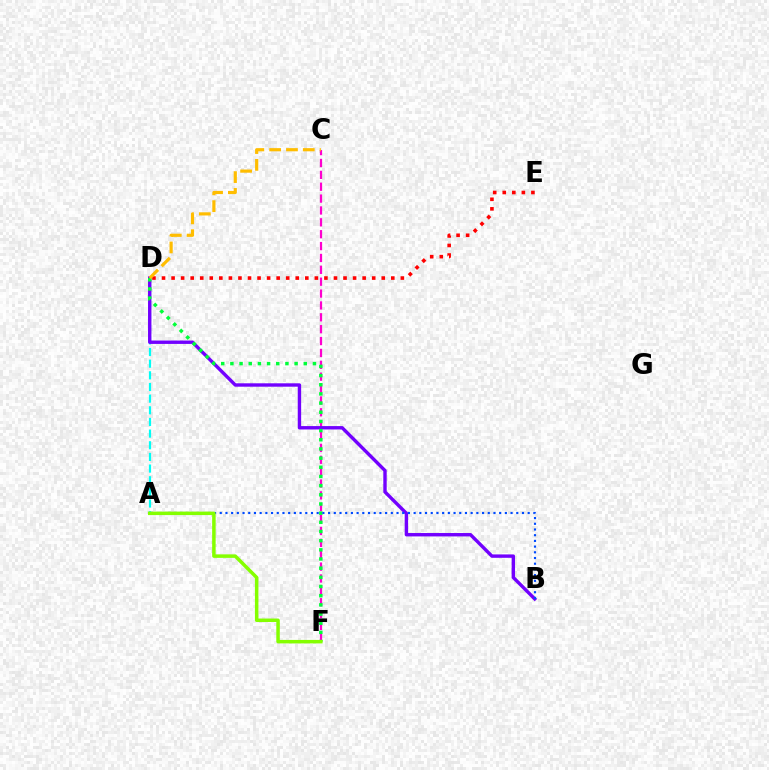{('C', 'F'): [{'color': '#ff00cf', 'line_style': 'dashed', 'thickness': 1.61}], ('A', 'D'): [{'color': '#00fff6', 'line_style': 'dashed', 'thickness': 1.58}], ('B', 'D'): [{'color': '#7200ff', 'line_style': 'solid', 'thickness': 2.44}], ('D', 'E'): [{'color': '#ff0000', 'line_style': 'dotted', 'thickness': 2.6}], ('D', 'F'): [{'color': '#00ff39', 'line_style': 'dotted', 'thickness': 2.49}], ('A', 'B'): [{'color': '#004bff', 'line_style': 'dotted', 'thickness': 1.55}], ('A', 'F'): [{'color': '#84ff00', 'line_style': 'solid', 'thickness': 2.51}], ('C', 'D'): [{'color': '#ffbd00', 'line_style': 'dashed', 'thickness': 2.28}]}